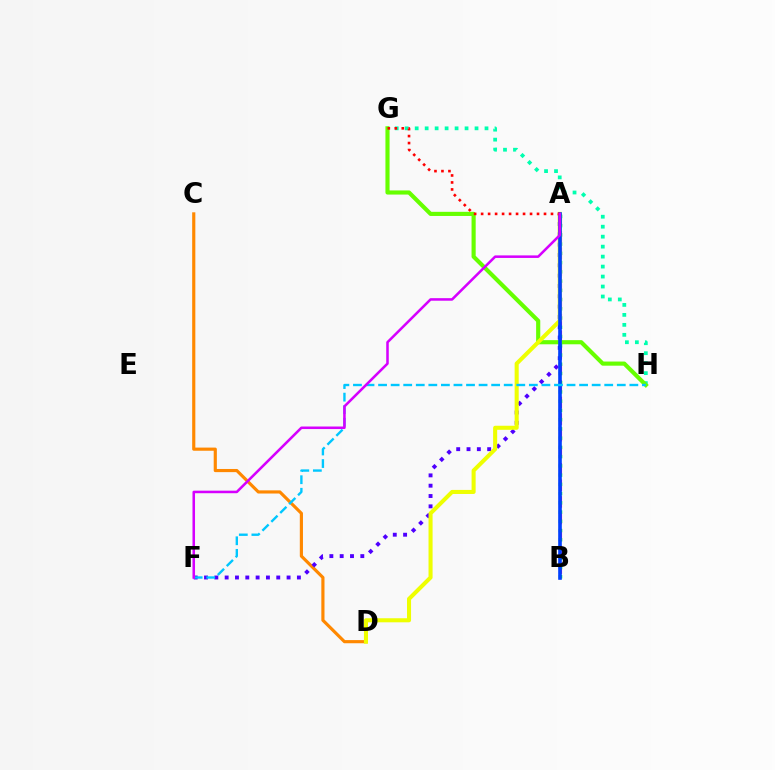{('A', 'B'): [{'color': '#ff00a0', 'line_style': 'dashed', 'thickness': 2.25}, {'color': '#00ff27', 'line_style': 'dotted', 'thickness': 2.51}, {'color': '#003fff', 'line_style': 'solid', 'thickness': 2.61}], ('C', 'D'): [{'color': '#ff8800', 'line_style': 'solid', 'thickness': 2.27}], ('G', 'H'): [{'color': '#00ffaf', 'line_style': 'dotted', 'thickness': 2.71}, {'color': '#66ff00', 'line_style': 'solid', 'thickness': 2.98}], ('A', 'F'): [{'color': '#4f00ff', 'line_style': 'dotted', 'thickness': 2.8}, {'color': '#d600ff', 'line_style': 'solid', 'thickness': 1.83}], ('A', 'D'): [{'color': '#eeff00', 'line_style': 'solid', 'thickness': 2.92}], ('A', 'G'): [{'color': '#ff0000', 'line_style': 'dotted', 'thickness': 1.9}], ('F', 'H'): [{'color': '#00c7ff', 'line_style': 'dashed', 'thickness': 1.71}]}